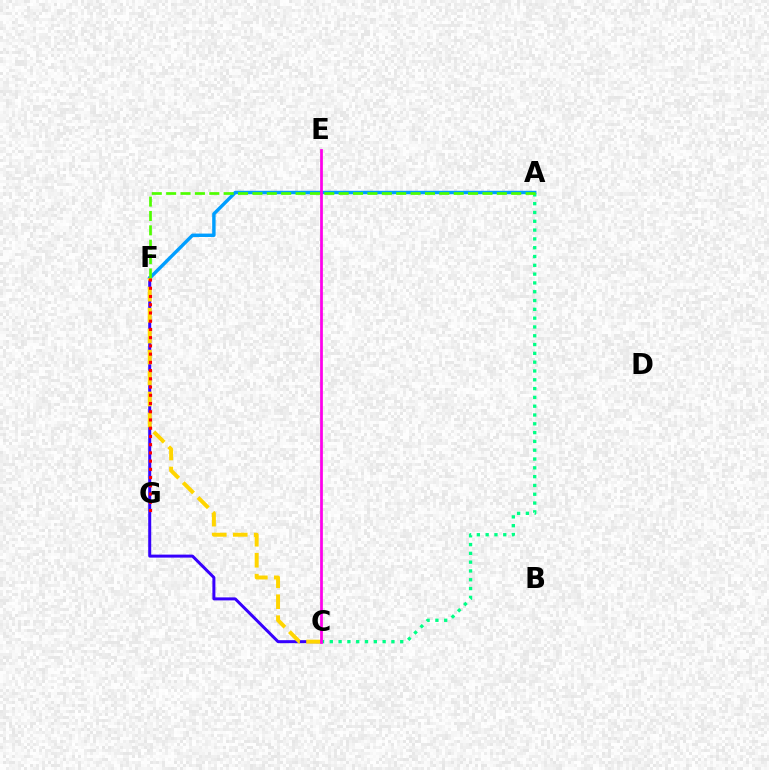{('C', 'F'): [{'color': '#3700ff', 'line_style': 'solid', 'thickness': 2.16}, {'color': '#ffd500', 'line_style': 'dashed', 'thickness': 2.85}], ('A', 'F'): [{'color': '#009eff', 'line_style': 'solid', 'thickness': 2.46}, {'color': '#4fff00', 'line_style': 'dashed', 'thickness': 1.95}], ('A', 'C'): [{'color': '#00ff86', 'line_style': 'dotted', 'thickness': 2.39}], ('C', 'E'): [{'color': '#ff00ed', 'line_style': 'solid', 'thickness': 1.98}], ('F', 'G'): [{'color': '#ff0000', 'line_style': 'dotted', 'thickness': 2.24}]}